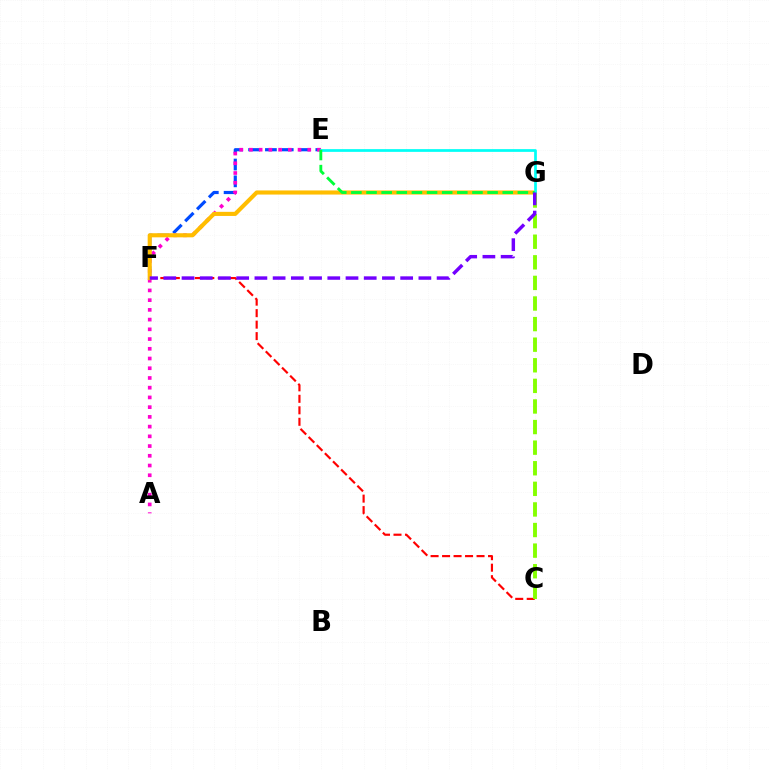{('E', 'F'): [{'color': '#004bff', 'line_style': 'dashed', 'thickness': 2.28}], ('A', 'E'): [{'color': '#ff00cf', 'line_style': 'dotted', 'thickness': 2.64}], ('C', 'F'): [{'color': '#ff0000', 'line_style': 'dashed', 'thickness': 1.56}], ('F', 'G'): [{'color': '#ffbd00', 'line_style': 'solid', 'thickness': 2.96}, {'color': '#7200ff', 'line_style': 'dashed', 'thickness': 2.48}], ('E', 'G'): [{'color': '#00fff6', 'line_style': 'solid', 'thickness': 1.96}, {'color': '#00ff39', 'line_style': 'dashed', 'thickness': 2.06}], ('C', 'G'): [{'color': '#84ff00', 'line_style': 'dashed', 'thickness': 2.8}]}